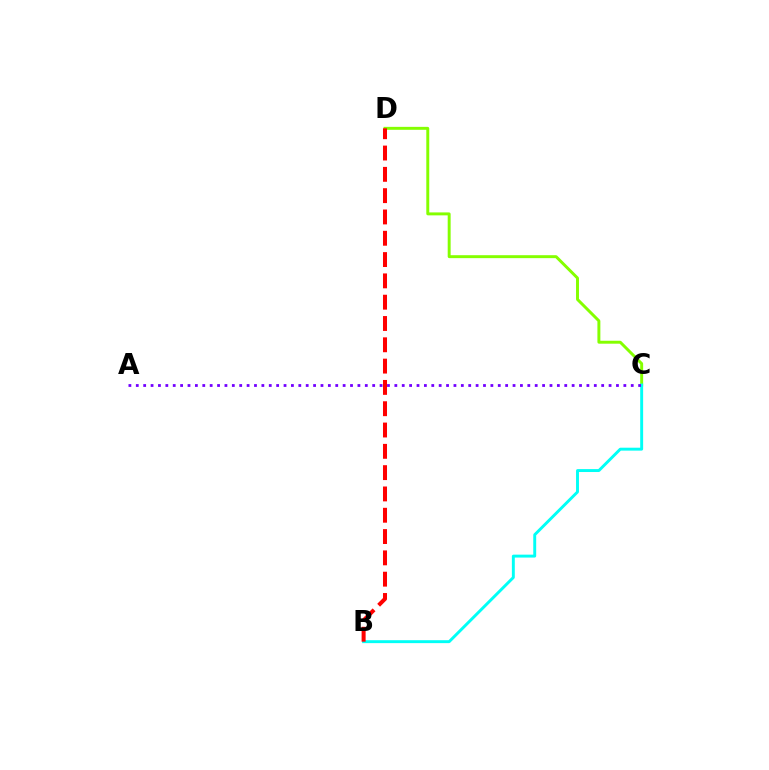{('C', 'D'): [{'color': '#84ff00', 'line_style': 'solid', 'thickness': 2.12}], ('B', 'C'): [{'color': '#00fff6', 'line_style': 'solid', 'thickness': 2.1}], ('B', 'D'): [{'color': '#ff0000', 'line_style': 'dashed', 'thickness': 2.89}], ('A', 'C'): [{'color': '#7200ff', 'line_style': 'dotted', 'thickness': 2.01}]}